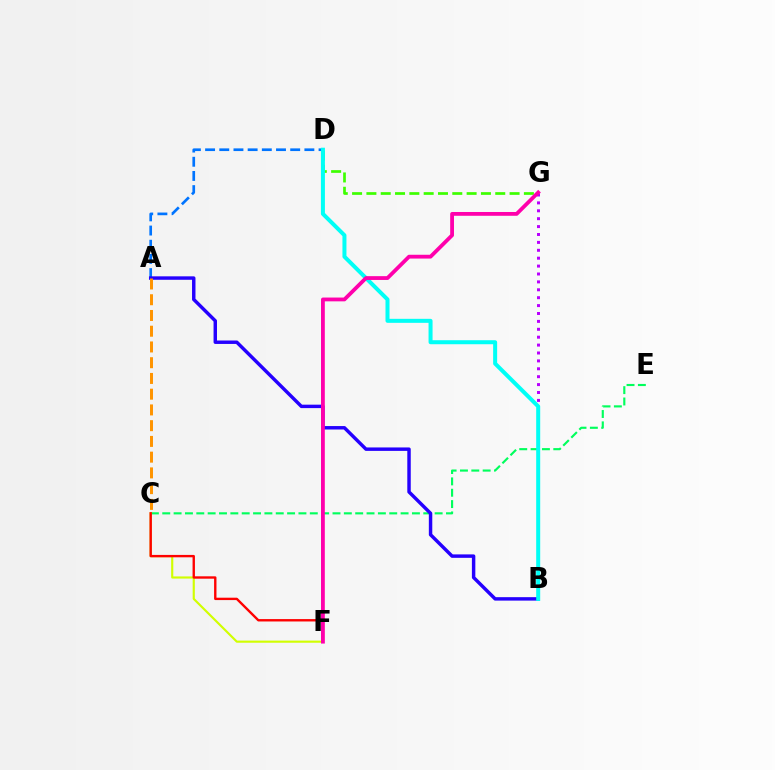{('A', 'D'): [{'color': '#0074ff', 'line_style': 'dashed', 'thickness': 1.93}], ('C', 'E'): [{'color': '#00ff5c', 'line_style': 'dashed', 'thickness': 1.54}], ('C', 'F'): [{'color': '#d1ff00', 'line_style': 'solid', 'thickness': 1.54}, {'color': '#ff0000', 'line_style': 'solid', 'thickness': 1.71}], ('A', 'B'): [{'color': '#2500ff', 'line_style': 'solid', 'thickness': 2.48}], ('B', 'G'): [{'color': '#b900ff', 'line_style': 'dotted', 'thickness': 2.15}], ('A', 'C'): [{'color': '#ff9400', 'line_style': 'dashed', 'thickness': 2.14}], ('D', 'G'): [{'color': '#3dff00', 'line_style': 'dashed', 'thickness': 1.94}], ('B', 'D'): [{'color': '#00fff6', 'line_style': 'solid', 'thickness': 2.89}], ('F', 'G'): [{'color': '#ff00ac', 'line_style': 'solid', 'thickness': 2.74}]}